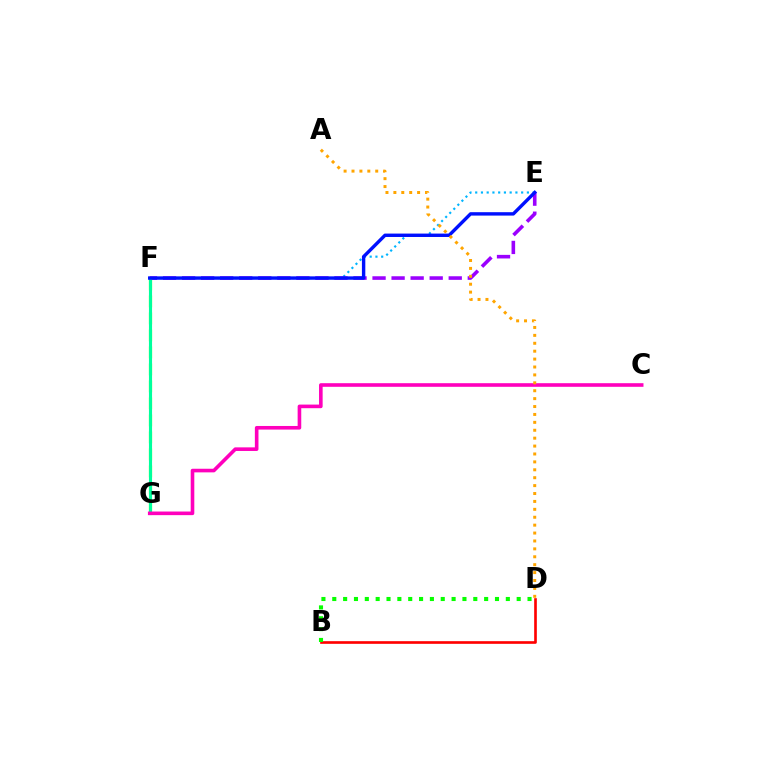{('F', 'G'): [{'color': '#b3ff00', 'line_style': 'dashed', 'thickness': 2.31}, {'color': '#00ff9d', 'line_style': 'solid', 'thickness': 2.24}], ('E', 'F'): [{'color': '#00b5ff', 'line_style': 'dotted', 'thickness': 1.56}, {'color': '#9b00ff', 'line_style': 'dashed', 'thickness': 2.59}, {'color': '#0010ff', 'line_style': 'solid', 'thickness': 2.45}], ('B', 'D'): [{'color': '#ff0000', 'line_style': 'solid', 'thickness': 1.91}, {'color': '#08ff00', 'line_style': 'dotted', 'thickness': 2.95}], ('C', 'G'): [{'color': '#ff00bd', 'line_style': 'solid', 'thickness': 2.6}], ('A', 'D'): [{'color': '#ffa500', 'line_style': 'dotted', 'thickness': 2.15}]}